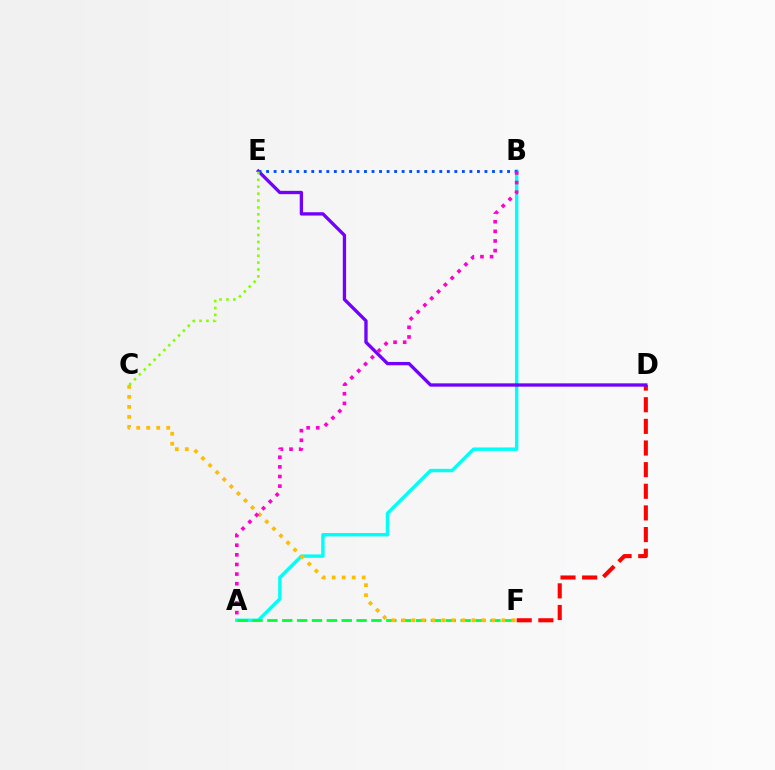{('D', 'F'): [{'color': '#ff0000', 'line_style': 'dashed', 'thickness': 2.94}], ('A', 'B'): [{'color': '#00fff6', 'line_style': 'solid', 'thickness': 2.46}, {'color': '#ff00cf', 'line_style': 'dotted', 'thickness': 2.62}], ('D', 'E'): [{'color': '#7200ff', 'line_style': 'solid', 'thickness': 2.39}], ('A', 'F'): [{'color': '#00ff39', 'line_style': 'dashed', 'thickness': 2.02}], ('B', 'E'): [{'color': '#004bff', 'line_style': 'dotted', 'thickness': 2.05}], ('C', 'E'): [{'color': '#84ff00', 'line_style': 'dotted', 'thickness': 1.87}], ('C', 'F'): [{'color': '#ffbd00', 'line_style': 'dotted', 'thickness': 2.71}]}